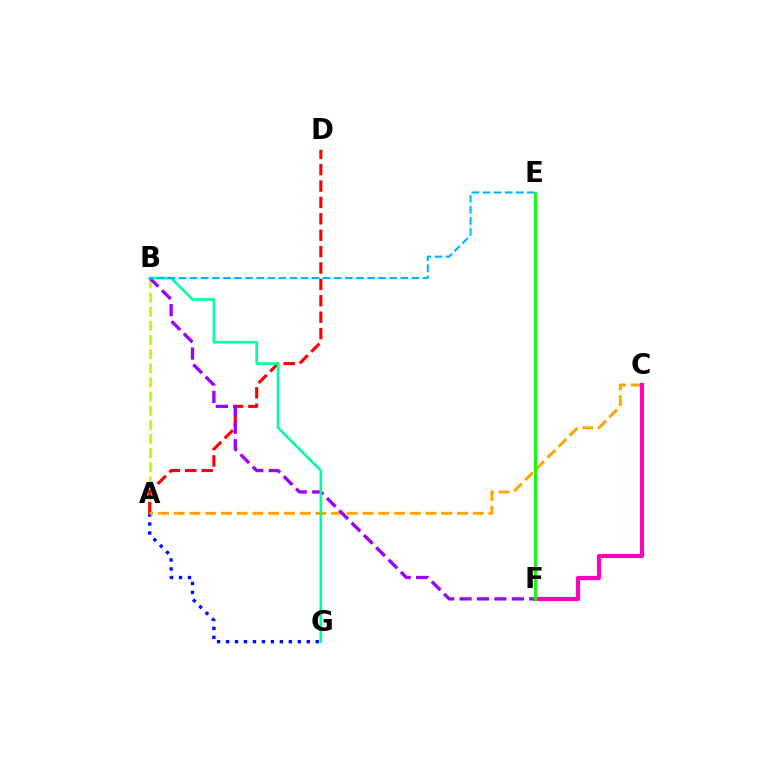{('A', 'G'): [{'color': '#0010ff', 'line_style': 'dotted', 'thickness': 2.44}], ('A', 'B'): [{'color': '#b3ff00', 'line_style': 'dashed', 'thickness': 1.92}], ('A', 'D'): [{'color': '#ff0000', 'line_style': 'dashed', 'thickness': 2.23}], ('A', 'C'): [{'color': '#ffa500', 'line_style': 'dashed', 'thickness': 2.14}], ('B', 'F'): [{'color': '#9b00ff', 'line_style': 'dashed', 'thickness': 2.37}], ('C', 'F'): [{'color': '#ff00bd', 'line_style': 'solid', 'thickness': 3.0}], ('B', 'G'): [{'color': '#00ff9d', 'line_style': 'solid', 'thickness': 1.89}], ('E', 'F'): [{'color': '#08ff00', 'line_style': 'solid', 'thickness': 2.05}], ('B', 'E'): [{'color': '#00b5ff', 'line_style': 'dashed', 'thickness': 1.51}]}